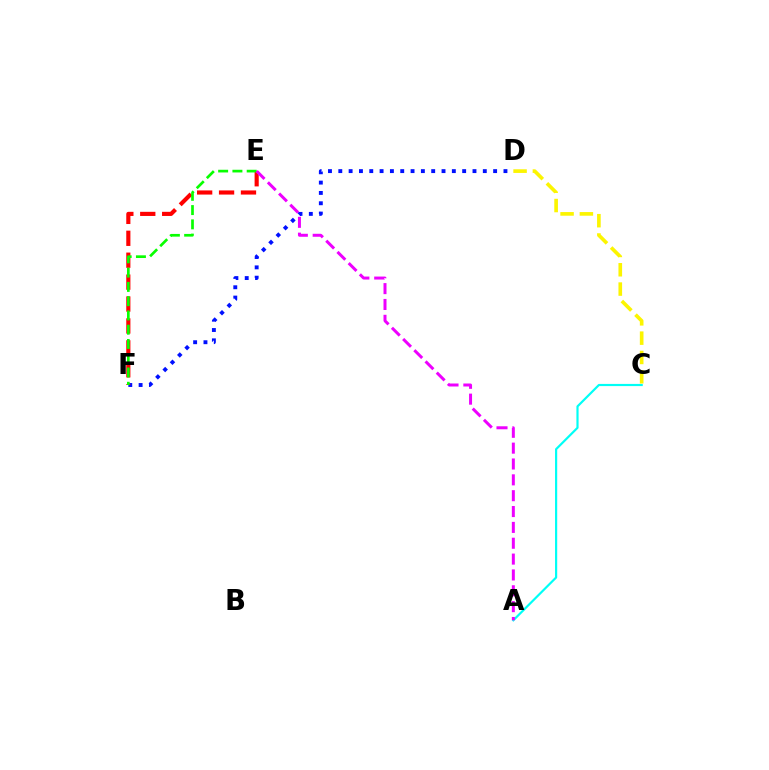{('D', 'F'): [{'color': '#0010ff', 'line_style': 'dotted', 'thickness': 2.8}], ('E', 'F'): [{'color': '#ff0000', 'line_style': 'dashed', 'thickness': 2.98}, {'color': '#08ff00', 'line_style': 'dashed', 'thickness': 1.94}], ('A', 'C'): [{'color': '#00fff6', 'line_style': 'solid', 'thickness': 1.57}], ('C', 'D'): [{'color': '#fcf500', 'line_style': 'dashed', 'thickness': 2.62}], ('A', 'E'): [{'color': '#ee00ff', 'line_style': 'dashed', 'thickness': 2.15}]}